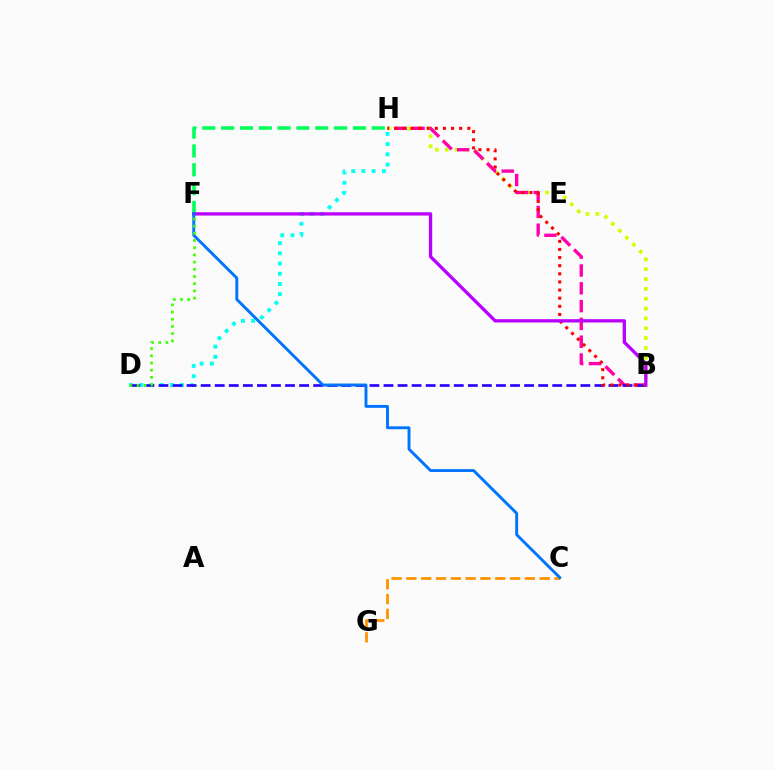{('B', 'H'): [{'color': '#d1ff00', 'line_style': 'dotted', 'thickness': 2.67}, {'color': '#ff00ac', 'line_style': 'dashed', 'thickness': 2.42}, {'color': '#ff0000', 'line_style': 'dotted', 'thickness': 2.21}], ('D', 'H'): [{'color': '#00fff6', 'line_style': 'dotted', 'thickness': 2.77}], ('C', 'G'): [{'color': '#ff9400', 'line_style': 'dashed', 'thickness': 2.01}], ('B', 'D'): [{'color': '#2500ff', 'line_style': 'dashed', 'thickness': 1.91}], ('F', 'H'): [{'color': '#00ff5c', 'line_style': 'dashed', 'thickness': 2.56}], ('B', 'F'): [{'color': '#b900ff', 'line_style': 'solid', 'thickness': 2.38}], ('C', 'F'): [{'color': '#0074ff', 'line_style': 'solid', 'thickness': 2.09}], ('D', 'F'): [{'color': '#3dff00', 'line_style': 'dotted', 'thickness': 1.95}]}